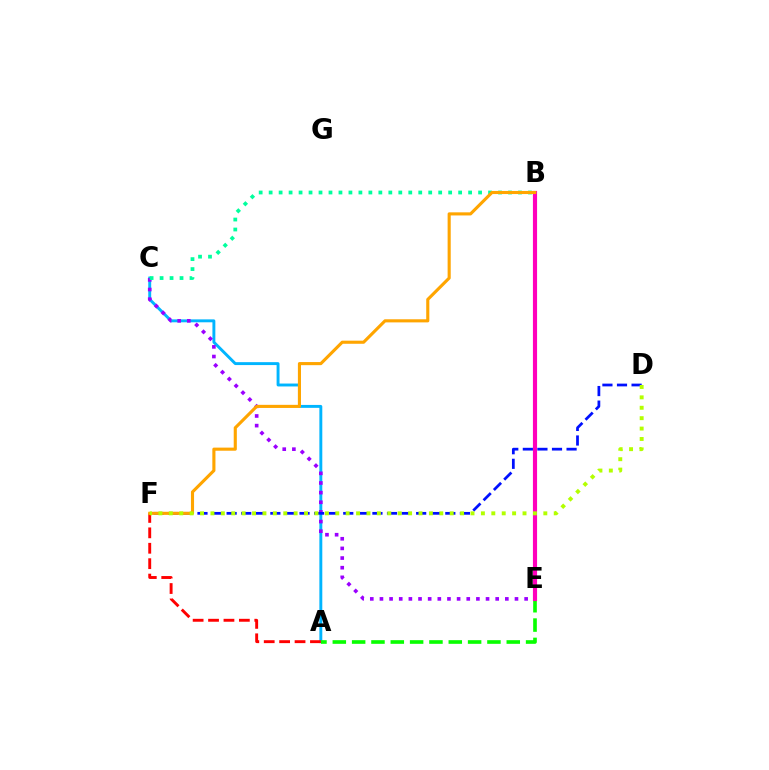{('A', 'C'): [{'color': '#00b5ff', 'line_style': 'solid', 'thickness': 2.1}], ('C', 'E'): [{'color': '#9b00ff', 'line_style': 'dotted', 'thickness': 2.62}], ('A', 'E'): [{'color': '#08ff00', 'line_style': 'dashed', 'thickness': 2.63}], ('A', 'F'): [{'color': '#ff0000', 'line_style': 'dashed', 'thickness': 2.09}], ('B', 'C'): [{'color': '#00ff9d', 'line_style': 'dotted', 'thickness': 2.71}], ('B', 'E'): [{'color': '#ff00bd', 'line_style': 'solid', 'thickness': 2.99}], ('D', 'F'): [{'color': '#0010ff', 'line_style': 'dashed', 'thickness': 1.98}, {'color': '#b3ff00', 'line_style': 'dotted', 'thickness': 2.83}], ('B', 'F'): [{'color': '#ffa500', 'line_style': 'solid', 'thickness': 2.24}]}